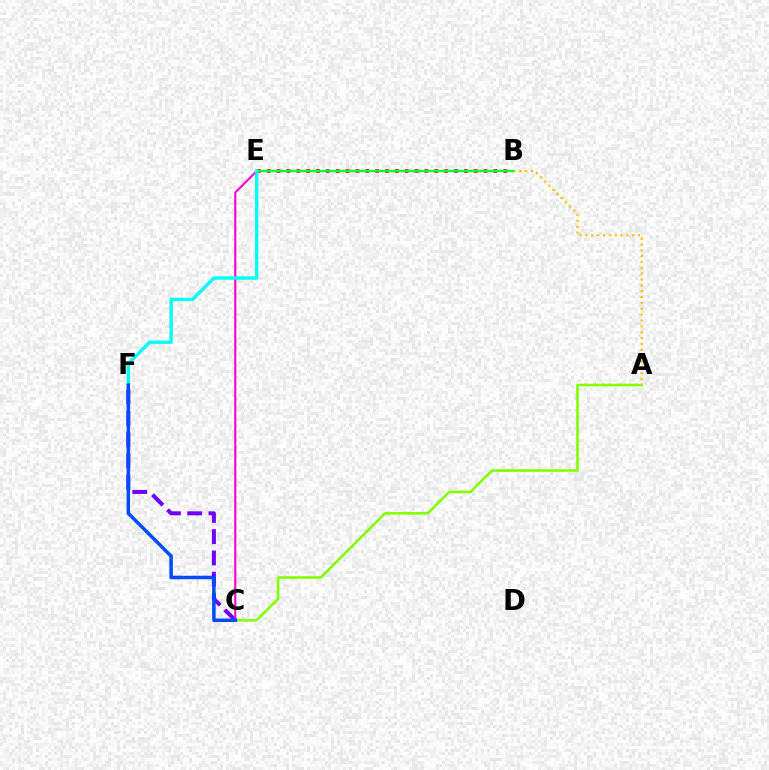{('A', 'B'): [{'color': '#ffbd00', 'line_style': 'dotted', 'thickness': 1.59}], ('A', 'C'): [{'color': '#84ff00', 'line_style': 'solid', 'thickness': 1.87}], ('B', 'E'): [{'color': '#ff0000', 'line_style': 'dotted', 'thickness': 2.68}, {'color': '#00ff39', 'line_style': 'solid', 'thickness': 1.69}], ('C', 'F'): [{'color': '#7200ff', 'line_style': 'dashed', 'thickness': 2.89}, {'color': '#004bff', 'line_style': 'solid', 'thickness': 2.51}], ('C', 'E'): [{'color': '#ff00cf', 'line_style': 'solid', 'thickness': 1.53}], ('E', 'F'): [{'color': '#00fff6', 'line_style': 'solid', 'thickness': 2.41}]}